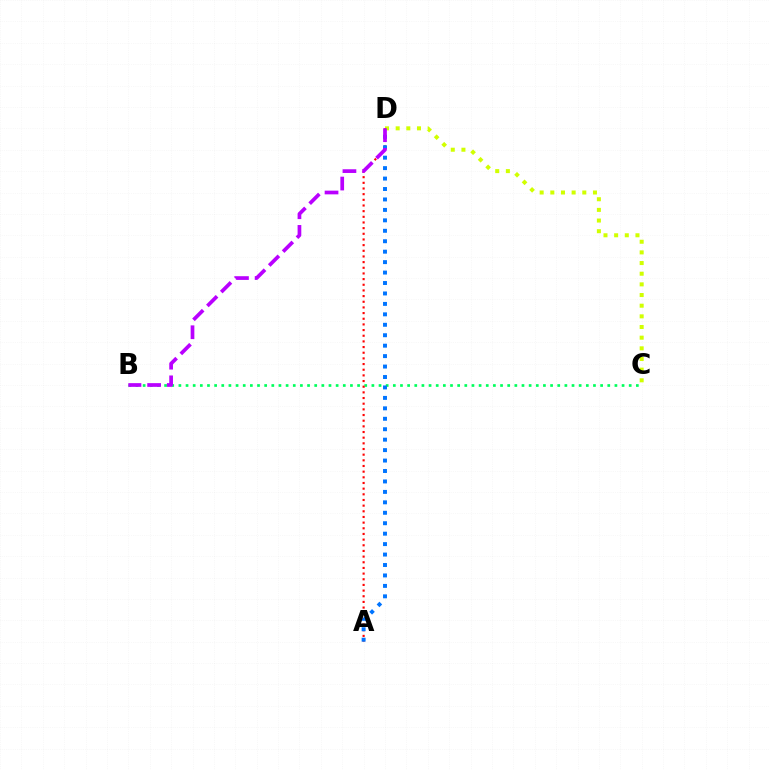{('B', 'C'): [{'color': '#00ff5c', 'line_style': 'dotted', 'thickness': 1.94}], ('C', 'D'): [{'color': '#d1ff00', 'line_style': 'dotted', 'thickness': 2.9}], ('A', 'D'): [{'color': '#ff0000', 'line_style': 'dotted', 'thickness': 1.54}, {'color': '#0074ff', 'line_style': 'dotted', 'thickness': 2.84}], ('B', 'D'): [{'color': '#b900ff', 'line_style': 'dashed', 'thickness': 2.67}]}